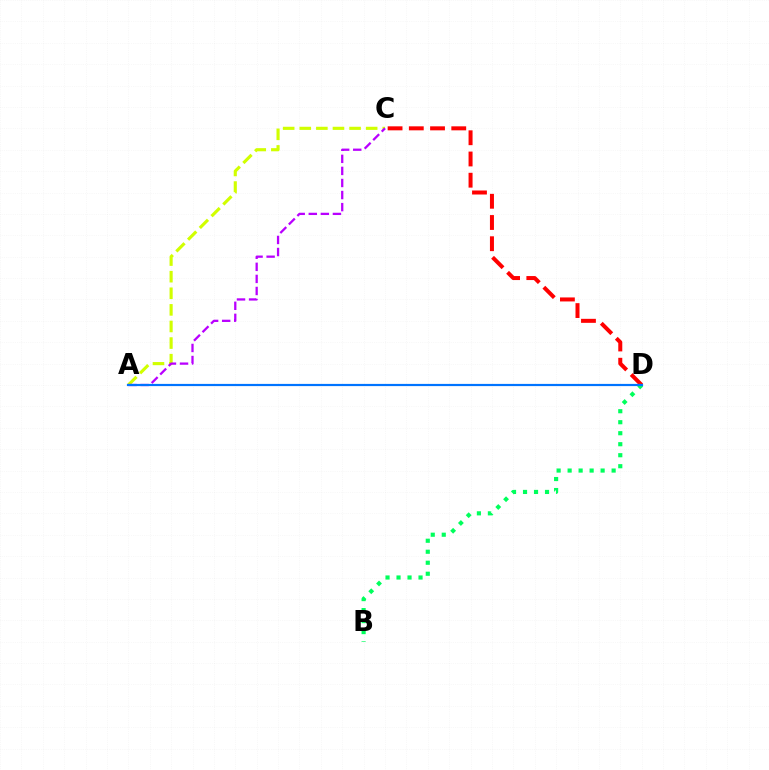{('C', 'D'): [{'color': '#ff0000', 'line_style': 'dashed', 'thickness': 2.88}], ('B', 'D'): [{'color': '#00ff5c', 'line_style': 'dotted', 'thickness': 2.99}], ('A', 'C'): [{'color': '#d1ff00', 'line_style': 'dashed', 'thickness': 2.25}, {'color': '#b900ff', 'line_style': 'dashed', 'thickness': 1.64}], ('A', 'D'): [{'color': '#0074ff', 'line_style': 'solid', 'thickness': 1.58}]}